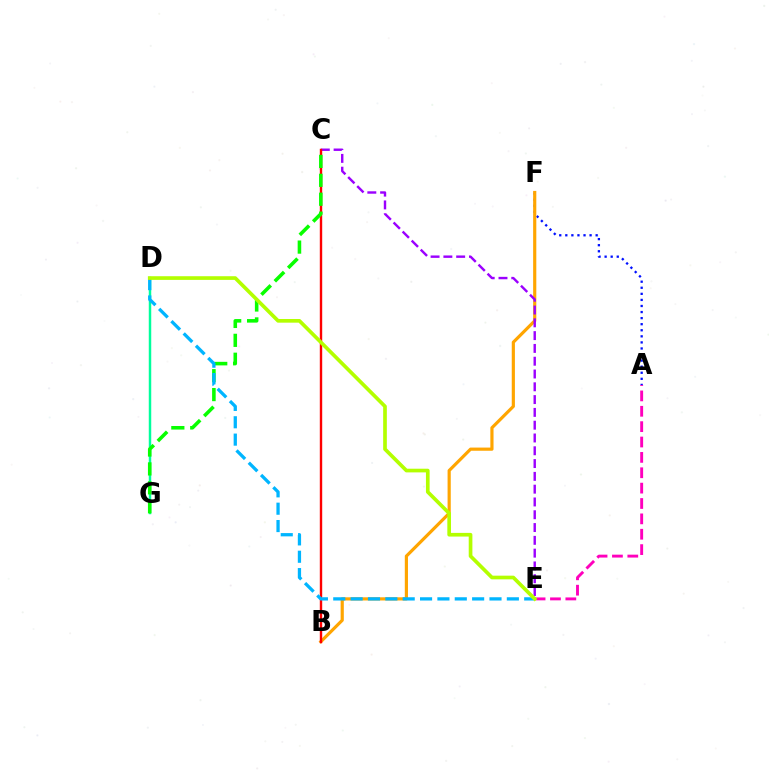{('A', 'F'): [{'color': '#0010ff', 'line_style': 'dotted', 'thickness': 1.65}], ('A', 'E'): [{'color': '#ff00bd', 'line_style': 'dashed', 'thickness': 2.09}], ('B', 'F'): [{'color': '#ffa500', 'line_style': 'solid', 'thickness': 2.28}], ('C', 'E'): [{'color': '#9b00ff', 'line_style': 'dashed', 'thickness': 1.74}], ('B', 'C'): [{'color': '#ff0000', 'line_style': 'solid', 'thickness': 1.73}], ('D', 'G'): [{'color': '#00ff9d', 'line_style': 'solid', 'thickness': 1.78}], ('C', 'G'): [{'color': '#08ff00', 'line_style': 'dashed', 'thickness': 2.57}], ('D', 'E'): [{'color': '#00b5ff', 'line_style': 'dashed', 'thickness': 2.36}, {'color': '#b3ff00', 'line_style': 'solid', 'thickness': 2.64}]}